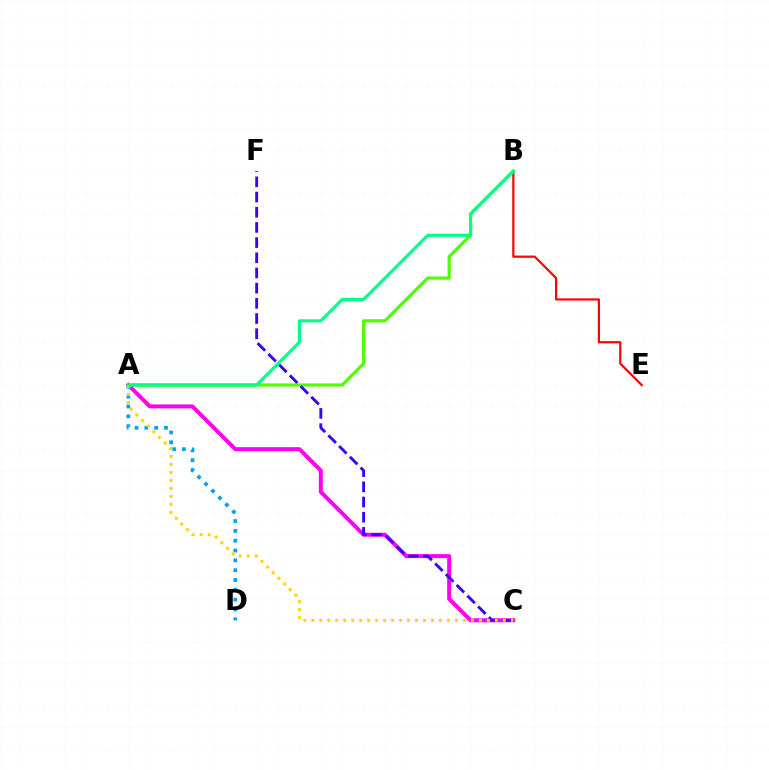{('B', 'E'): [{'color': '#ff0000', 'line_style': 'solid', 'thickness': 1.59}], ('A', 'C'): [{'color': '#ff00ed', 'line_style': 'solid', 'thickness': 2.86}, {'color': '#ffd500', 'line_style': 'dotted', 'thickness': 2.17}], ('A', 'D'): [{'color': '#009eff', 'line_style': 'dotted', 'thickness': 2.67}], ('A', 'B'): [{'color': '#4fff00', 'line_style': 'solid', 'thickness': 2.3}, {'color': '#00ff86', 'line_style': 'solid', 'thickness': 2.24}], ('C', 'F'): [{'color': '#3700ff', 'line_style': 'dashed', 'thickness': 2.06}]}